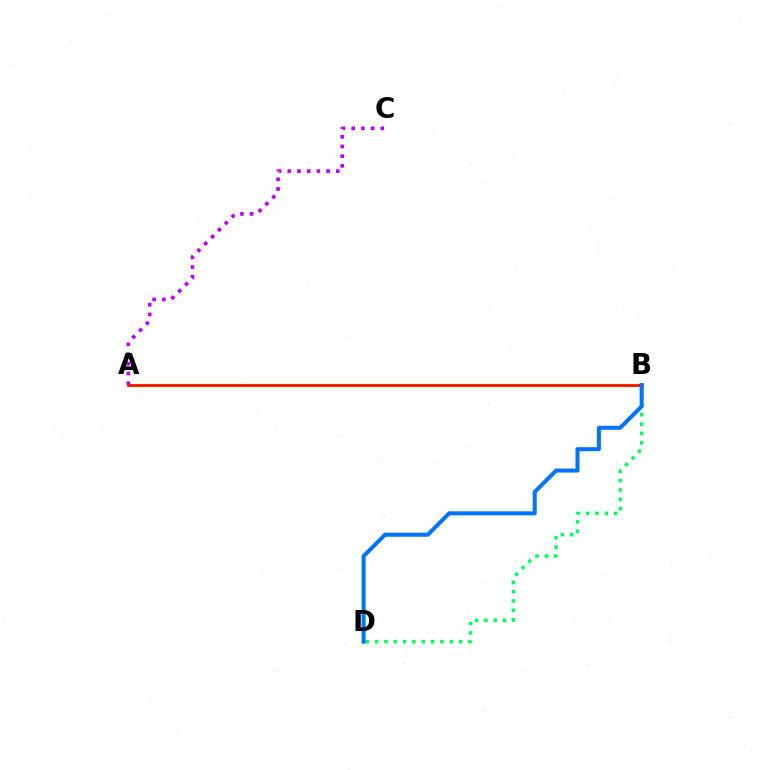{('A', 'B'): [{'color': '#d1ff00', 'line_style': 'solid', 'thickness': 2.42}, {'color': '#ff0000', 'line_style': 'solid', 'thickness': 1.86}], ('B', 'D'): [{'color': '#00ff5c', 'line_style': 'dotted', 'thickness': 2.54}, {'color': '#0074ff', 'line_style': 'solid', 'thickness': 2.9}], ('A', 'C'): [{'color': '#b900ff', 'line_style': 'dotted', 'thickness': 2.64}]}